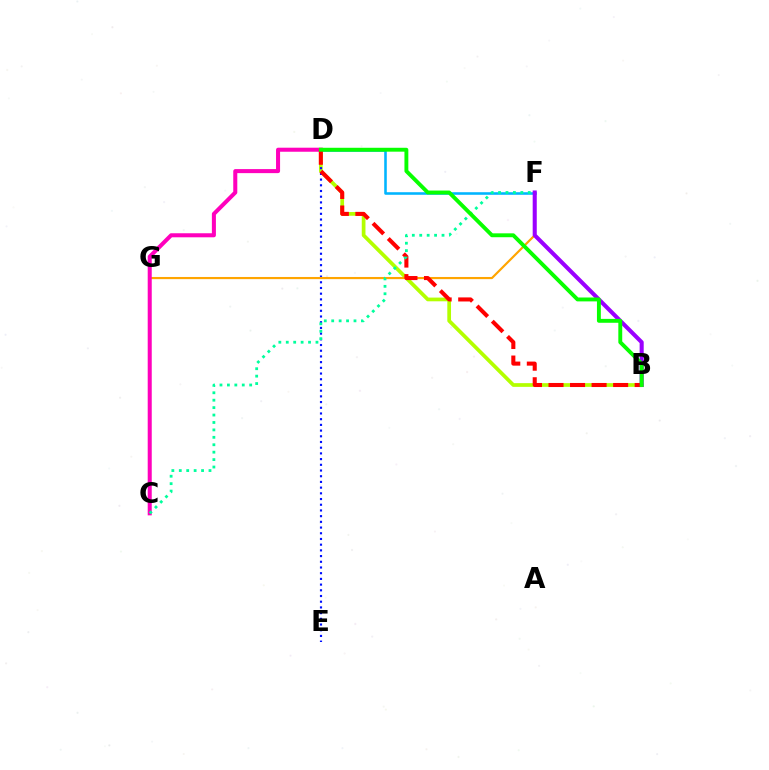{('B', 'D'): [{'color': '#b3ff00', 'line_style': 'solid', 'thickness': 2.67}, {'color': '#ff0000', 'line_style': 'dashed', 'thickness': 2.93}, {'color': '#08ff00', 'line_style': 'solid', 'thickness': 2.8}], ('D', 'F'): [{'color': '#00b5ff', 'line_style': 'solid', 'thickness': 1.85}], ('D', 'E'): [{'color': '#0010ff', 'line_style': 'dotted', 'thickness': 1.55}], ('F', 'G'): [{'color': '#ffa500', 'line_style': 'solid', 'thickness': 1.56}], ('C', 'D'): [{'color': '#ff00bd', 'line_style': 'solid', 'thickness': 2.91}], ('B', 'F'): [{'color': '#9b00ff', 'line_style': 'solid', 'thickness': 2.93}], ('C', 'F'): [{'color': '#00ff9d', 'line_style': 'dotted', 'thickness': 2.02}]}